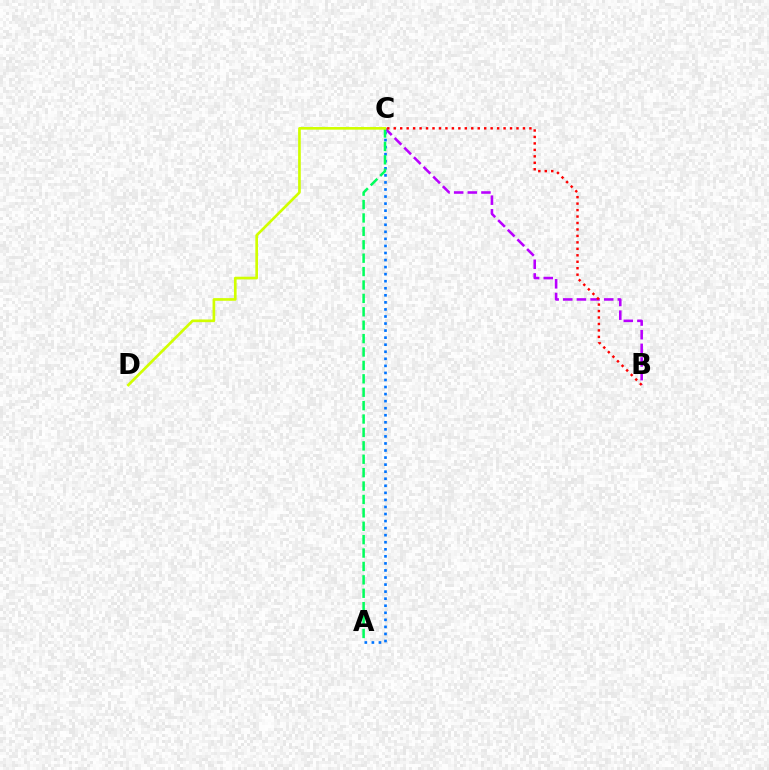{('B', 'C'): [{'color': '#b900ff', 'line_style': 'dashed', 'thickness': 1.85}, {'color': '#ff0000', 'line_style': 'dotted', 'thickness': 1.76}], ('A', 'C'): [{'color': '#0074ff', 'line_style': 'dotted', 'thickness': 1.92}, {'color': '#00ff5c', 'line_style': 'dashed', 'thickness': 1.82}], ('C', 'D'): [{'color': '#d1ff00', 'line_style': 'solid', 'thickness': 1.92}]}